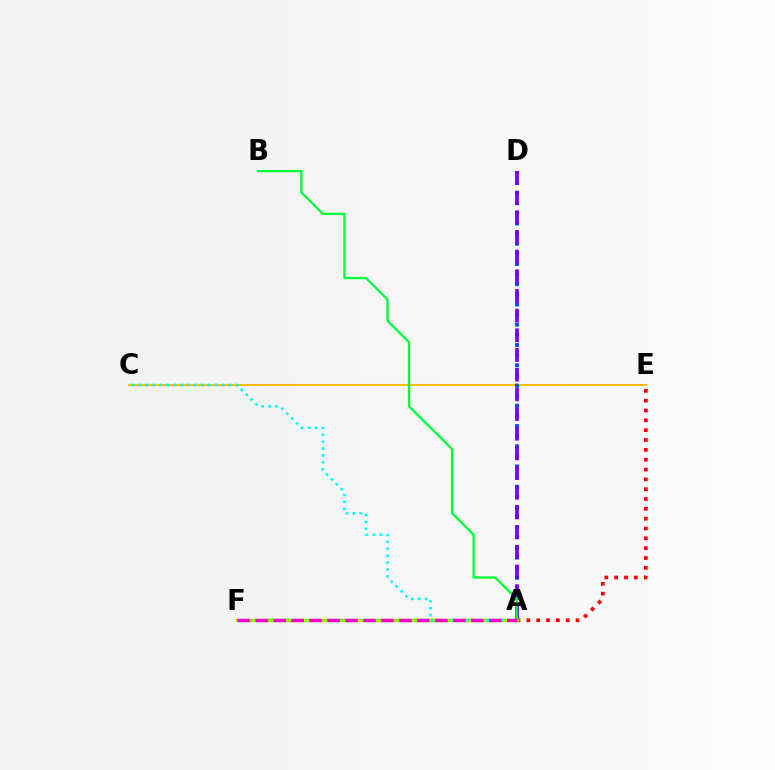{('C', 'E'): [{'color': '#ffbd00', 'line_style': 'solid', 'thickness': 1.51}], ('A', 'D'): [{'color': '#004bff', 'line_style': 'dotted', 'thickness': 2.75}, {'color': '#7200ff', 'line_style': 'dashed', 'thickness': 2.67}], ('A', 'E'): [{'color': '#ff0000', 'line_style': 'dotted', 'thickness': 2.67}], ('A', 'B'): [{'color': '#00ff39', 'line_style': 'solid', 'thickness': 1.66}], ('A', 'F'): [{'color': '#84ff00', 'line_style': 'solid', 'thickness': 2.48}, {'color': '#ff00cf', 'line_style': 'dashed', 'thickness': 2.44}], ('A', 'C'): [{'color': '#00fff6', 'line_style': 'dotted', 'thickness': 1.88}]}